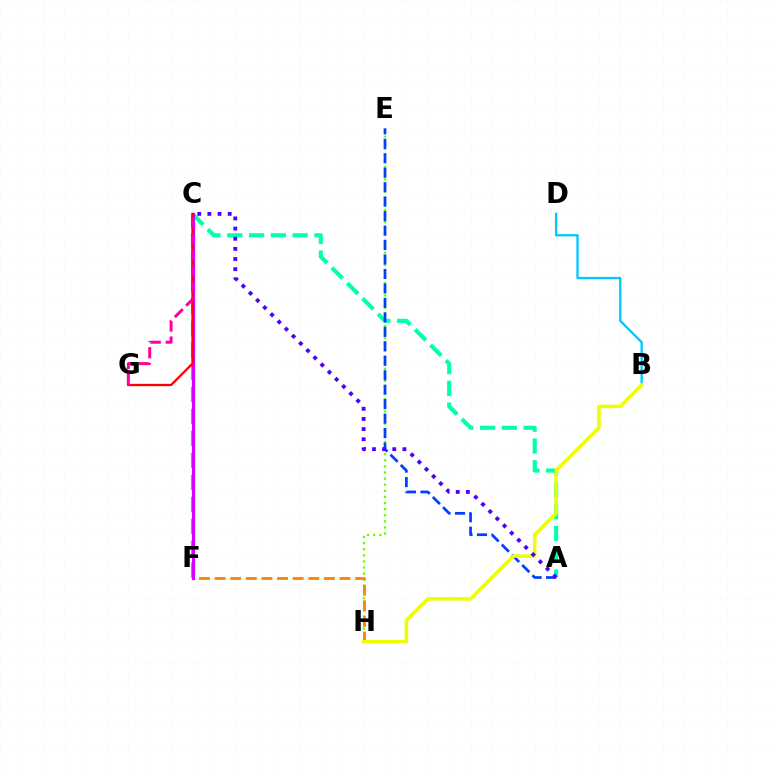{('C', 'F'): [{'color': '#00ff27', 'line_style': 'dashed', 'thickness': 2.99}, {'color': '#d600ff', 'line_style': 'solid', 'thickness': 2.27}], ('E', 'H'): [{'color': '#66ff00', 'line_style': 'dotted', 'thickness': 1.66}], ('A', 'C'): [{'color': '#00ffaf', 'line_style': 'dashed', 'thickness': 2.96}, {'color': '#4f00ff', 'line_style': 'dotted', 'thickness': 2.76}], ('F', 'H'): [{'color': '#ff8800', 'line_style': 'dashed', 'thickness': 2.12}], ('A', 'E'): [{'color': '#003fff', 'line_style': 'dashed', 'thickness': 1.96}], ('C', 'G'): [{'color': '#ff0000', 'line_style': 'solid', 'thickness': 1.65}, {'color': '#ff00a0', 'line_style': 'dashed', 'thickness': 2.18}], ('B', 'D'): [{'color': '#00c7ff', 'line_style': 'solid', 'thickness': 1.65}], ('B', 'H'): [{'color': '#eeff00', 'line_style': 'solid', 'thickness': 2.52}]}